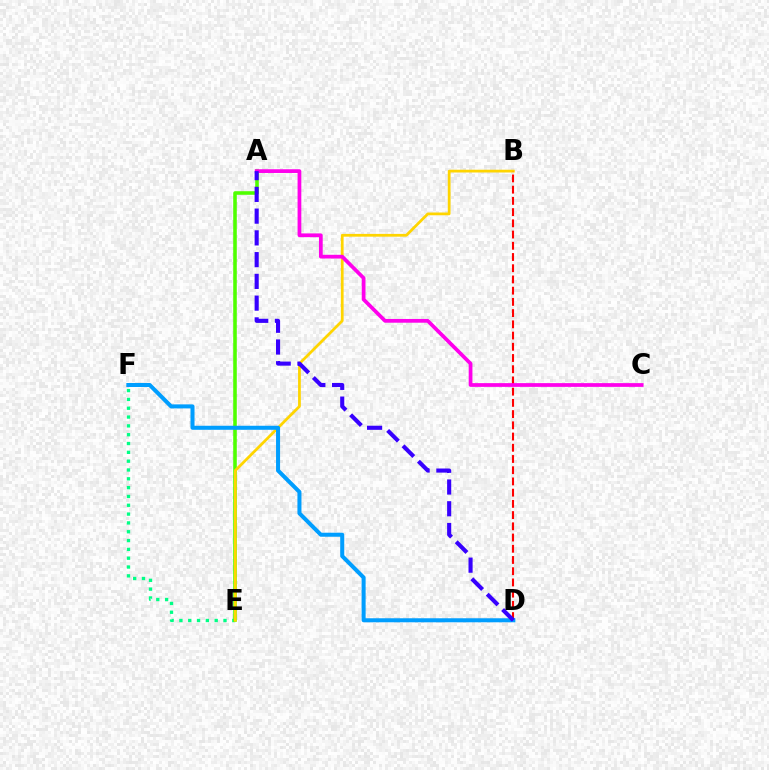{('E', 'F'): [{'color': '#00ff86', 'line_style': 'dotted', 'thickness': 2.4}], ('A', 'E'): [{'color': '#4fff00', 'line_style': 'solid', 'thickness': 2.57}], ('B', 'E'): [{'color': '#ffd500', 'line_style': 'solid', 'thickness': 1.99}], ('B', 'D'): [{'color': '#ff0000', 'line_style': 'dashed', 'thickness': 1.52}], ('A', 'C'): [{'color': '#ff00ed', 'line_style': 'solid', 'thickness': 2.69}], ('D', 'F'): [{'color': '#009eff', 'line_style': 'solid', 'thickness': 2.9}], ('A', 'D'): [{'color': '#3700ff', 'line_style': 'dashed', 'thickness': 2.95}]}